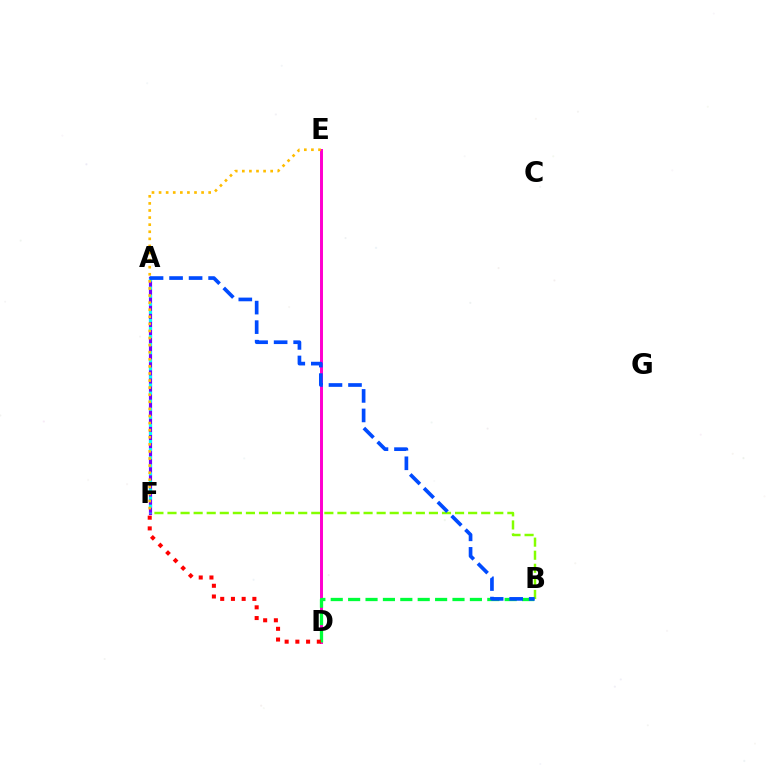{('B', 'F'): [{'color': '#84ff00', 'line_style': 'dashed', 'thickness': 1.78}], ('D', 'E'): [{'color': '#ff00cf', 'line_style': 'solid', 'thickness': 2.14}], ('A', 'F'): [{'color': '#7200ff', 'line_style': 'solid', 'thickness': 2.28}, {'color': '#00fff6', 'line_style': 'dotted', 'thickness': 2.19}], ('B', 'D'): [{'color': '#00ff39', 'line_style': 'dashed', 'thickness': 2.36}], ('E', 'F'): [{'color': '#ffbd00', 'line_style': 'dotted', 'thickness': 1.93}], ('A', 'B'): [{'color': '#004bff', 'line_style': 'dashed', 'thickness': 2.65}], ('D', 'F'): [{'color': '#ff0000', 'line_style': 'dotted', 'thickness': 2.91}]}